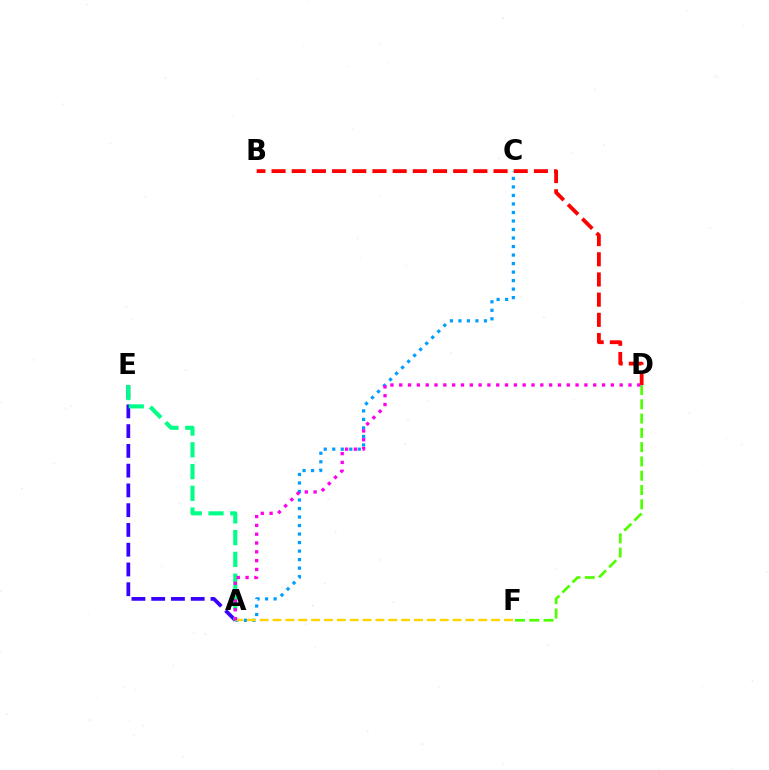{('A', 'C'): [{'color': '#009eff', 'line_style': 'dotted', 'thickness': 2.31}], ('A', 'F'): [{'color': '#ffd500', 'line_style': 'dashed', 'thickness': 1.75}], ('A', 'E'): [{'color': '#3700ff', 'line_style': 'dashed', 'thickness': 2.68}, {'color': '#00ff86', 'line_style': 'dashed', 'thickness': 2.96}], ('D', 'F'): [{'color': '#4fff00', 'line_style': 'dashed', 'thickness': 1.94}], ('B', 'D'): [{'color': '#ff0000', 'line_style': 'dashed', 'thickness': 2.74}], ('A', 'D'): [{'color': '#ff00ed', 'line_style': 'dotted', 'thickness': 2.4}]}